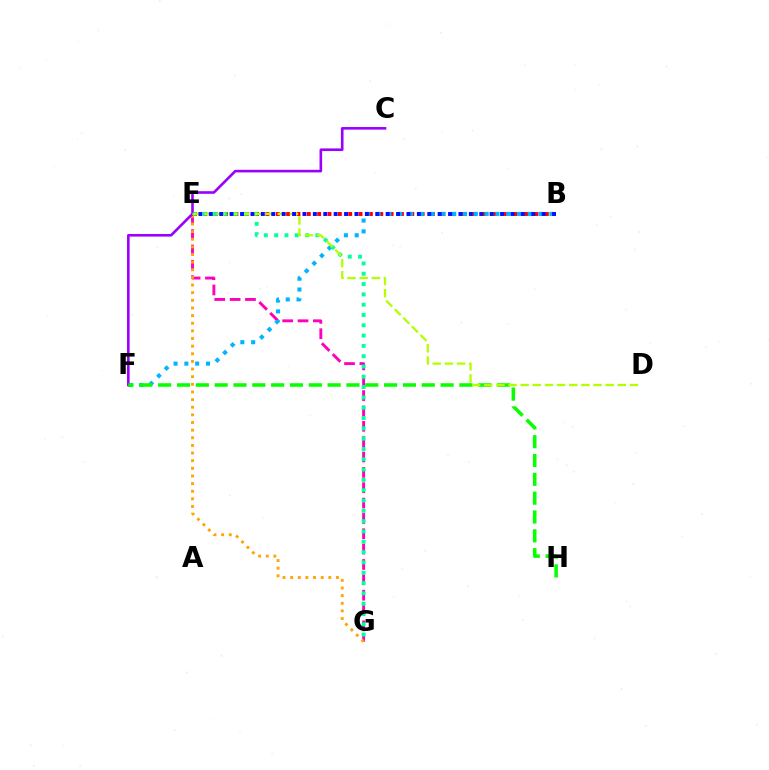{('E', 'G'): [{'color': '#ff00bd', 'line_style': 'dashed', 'thickness': 2.09}, {'color': '#ffa500', 'line_style': 'dotted', 'thickness': 2.07}, {'color': '#00ff9d', 'line_style': 'dotted', 'thickness': 2.8}], ('B', 'E'): [{'color': '#ff0000', 'line_style': 'dotted', 'thickness': 2.81}, {'color': '#0010ff', 'line_style': 'dotted', 'thickness': 2.83}], ('B', 'F'): [{'color': '#00b5ff', 'line_style': 'dotted', 'thickness': 2.94}], ('C', 'F'): [{'color': '#9b00ff', 'line_style': 'solid', 'thickness': 1.89}], ('F', 'H'): [{'color': '#08ff00', 'line_style': 'dashed', 'thickness': 2.56}], ('D', 'E'): [{'color': '#b3ff00', 'line_style': 'dashed', 'thickness': 1.65}]}